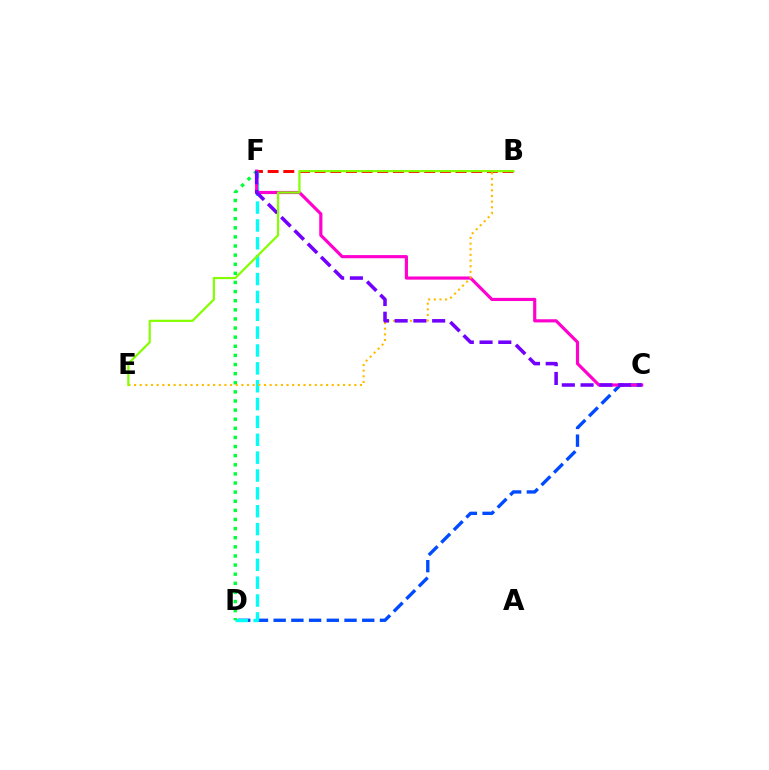{('B', 'F'): [{'color': '#ff0000', 'line_style': 'dashed', 'thickness': 2.13}], ('C', 'D'): [{'color': '#004bff', 'line_style': 'dashed', 'thickness': 2.41}], ('D', 'F'): [{'color': '#00fff6', 'line_style': 'dashed', 'thickness': 2.43}, {'color': '#00ff39', 'line_style': 'dotted', 'thickness': 2.48}], ('C', 'F'): [{'color': '#ff00cf', 'line_style': 'solid', 'thickness': 2.28}, {'color': '#7200ff', 'line_style': 'dashed', 'thickness': 2.55}], ('B', 'E'): [{'color': '#ffbd00', 'line_style': 'dotted', 'thickness': 1.53}, {'color': '#84ff00', 'line_style': 'solid', 'thickness': 1.58}]}